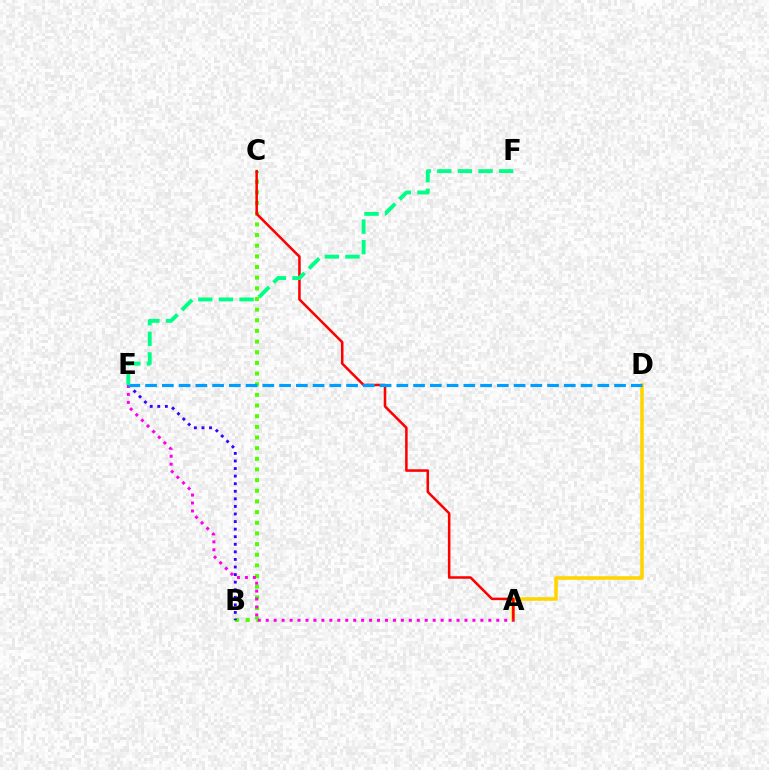{('B', 'C'): [{'color': '#4fff00', 'line_style': 'dotted', 'thickness': 2.9}], ('A', 'D'): [{'color': '#ffd500', 'line_style': 'solid', 'thickness': 2.58}], ('A', 'C'): [{'color': '#ff0000', 'line_style': 'solid', 'thickness': 1.83}], ('B', 'E'): [{'color': '#3700ff', 'line_style': 'dotted', 'thickness': 2.06}], ('A', 'E'): [{'color': '#ff00ed', 'line_style': 'dotted', 'thickness': 2.16}], ('D', 'E'): [{'color': '#009eff', 'line_style': 'dashed', 'thickness': 2.28}], ('E', 'F'): [{'color': '#00ff86', 'line_style': 'dashed', 'thickness': 2.8}]}